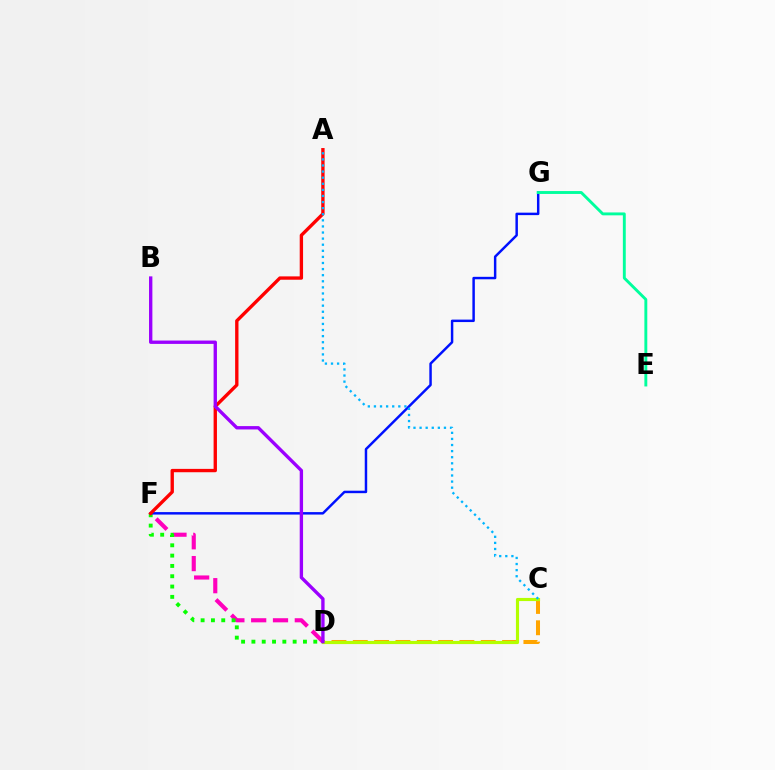{('C', 'D'): [{'color': '#ffa500', 'line_style': 'dashed', 'thickness': 2.9}, {'color': '#b3ff00', 'line_style': 'solid', 'thickness': 2.26}], ('D', 'F'): [{'color': '#ff00bd', 'line_style': 'dashed', 'thickness': 2.96}, {'color': '#08ff00', 'line_style': 'dotted', 'thickness': 2.8}], ('F', 'G'): [{'color': '#0010ff', 'line_style': 'solid', 'thickness': 1.77}], ('E', 'G'): [{'color': '#00ff9d', 'line_style': 'solid', 'thickness': 2.08}], ('A', 'F'): [{'color': '#ff0000', 'line_style': 'solid', 'thickness': 2.41}], ('B', 'D'): [{'color': '#9b00ff', 'line_style': 'solid', 'thickness': 2.41}], ('A', 'C'): [{'color': '#00b5ff', 'line_style': 'dotted', 'thickness': 1.66}]}